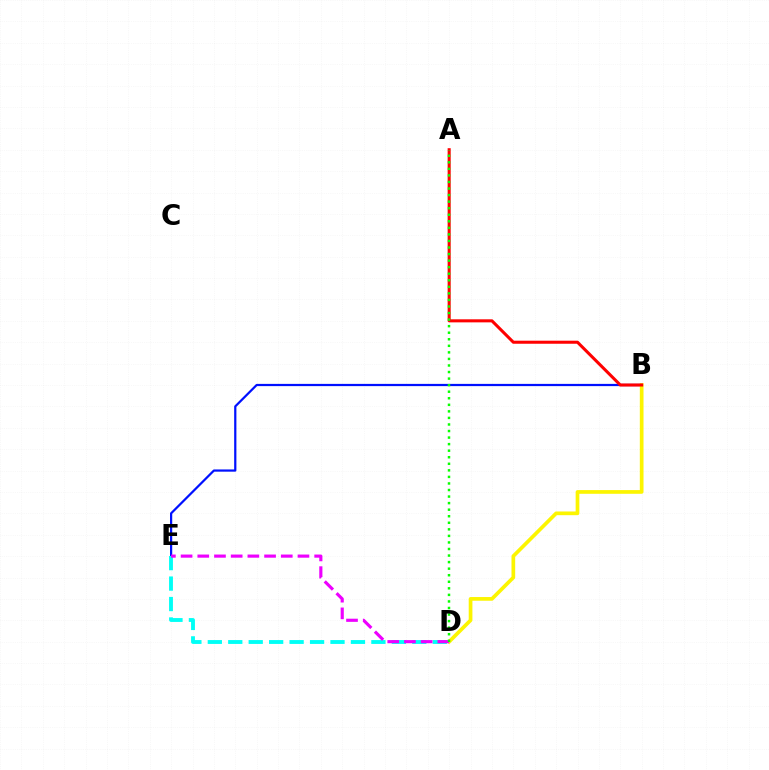{('B', 'E'): [{'color': '#0010ff', 'line_style': 'solid', 'thickness': 1.6}], ('B', 'D'): [{'color': '#fcf500', 'line_style': 'solid', 'thickness': 2.66}], ('A', 'B'): [{'color': '#ff0000', 'line_style': 'solid', 'thickness': 2.2}], ('D', 'E'): [{'color': '#00fff6', 'line_style': 'dashed', 'thickness': 2.78}, {'color': '#ee00ff', 'line_style': 'dashed', 'thickness': 2.27}], ('A', 'D'): [{'color': '#08ff00', 'line_style': 'dotted', 'thickness': 1.78}]}